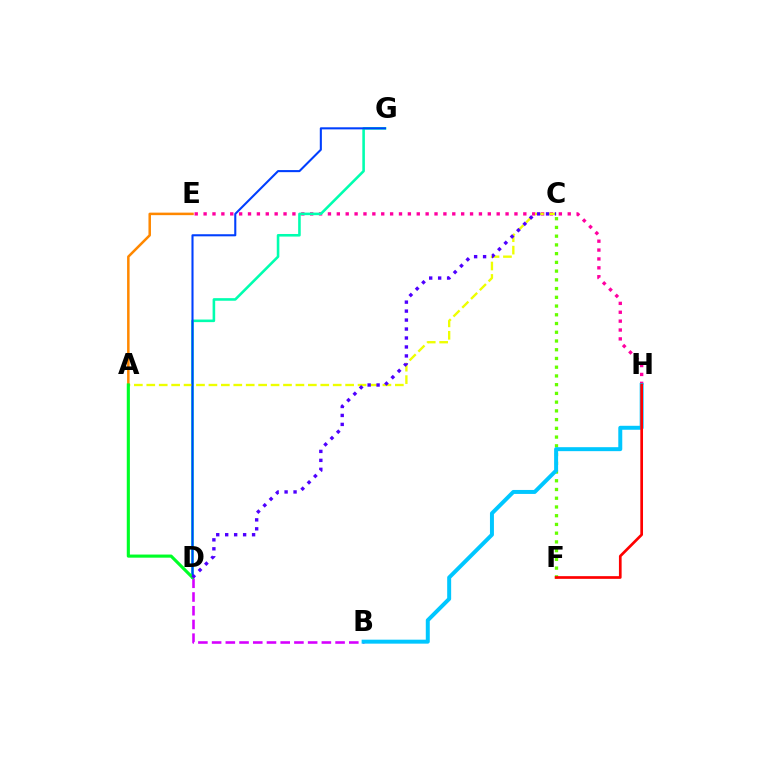{('E', 'H'): [{'color': '#ff00a0', 'line_style': 'dotted', 'thickness': 2.41}], ('D', 'G'): [{'color': '#00ffaf', 'line_style': 'solid', 'thickness': 1.86}, {'color': '#003fff', 'line_style': 'solid', 'thickness': 1.5}], ('A', 'C'): [{'color': '#eeff00', 'line_style': 'dashed', 'thickness': 1.69}], ('B', 'D'): [{'color': '#d600ff', 'line_style': 'dashed', 'thickness': 1.86}], ('A', 'E'): [{'color': '#ff8800', 'line_style': 'solid', 'thickness': 1.81}], ('A', 'D'): [{'color': '#00ff27', 'line_style': 'solid', 'thickness': 2.25}], ('C', 'F'): [{'color': '#66ff00', 'line_style': 'dotted', 'thickness': 2.37}], ('C', 'D'): [{'color': '#4f00ff', 'line_style': 'dotted', 'thickness': 2.44}], ('B', 'H'): [{'color': '#00c7ff', 'line_style': 'solid', 'thickness': 2.86}], ('F', 'H'): [{'color': '#ff0000', 'line_style': 'solid', 'thickness': 1.94}]}